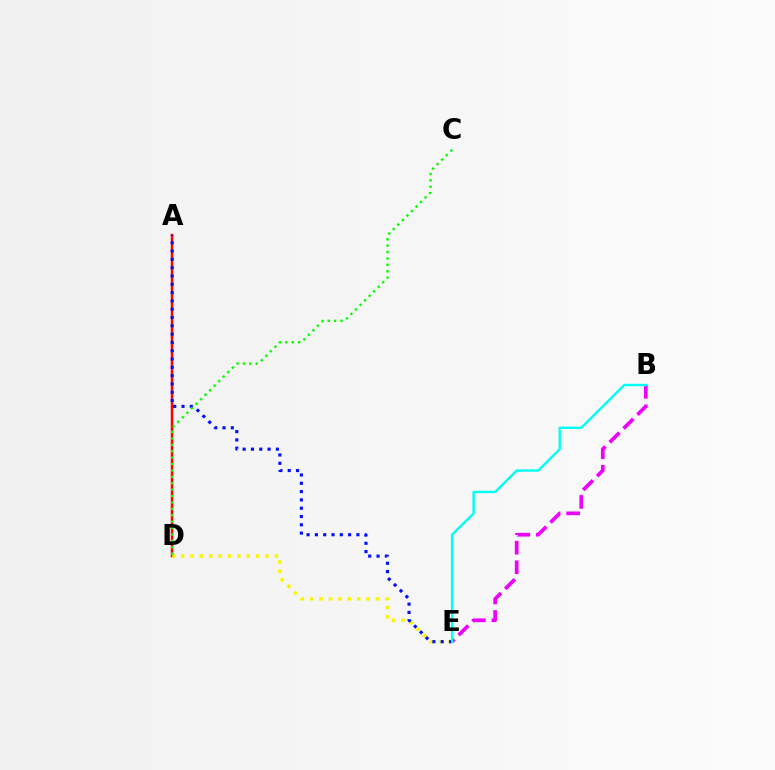{('A', 'D'): [{'color': '#ff0000', 'line_style': 'solid', 'thickness': 1.79}], ('D', 'E'): [{'color': '#fcf500', 'line_style': 'dotted', 'thickness': 2.55}], ('B', 'E'): [{'color': '#ee00ff', 'line_style': 'dashed', 'thickness': 2.66}, {'color': '#00fff6', 'line_style': 'solid', 'thickness': 1.72}], ('A', 'E'): [{'color': '#0010ff', 'line_style': 'dotted', 'thickness': 2.26}], ('C', 'D'): [{'color': '#08ff00', 'line_style': 'dotted', 'thickness': 1.74}]}